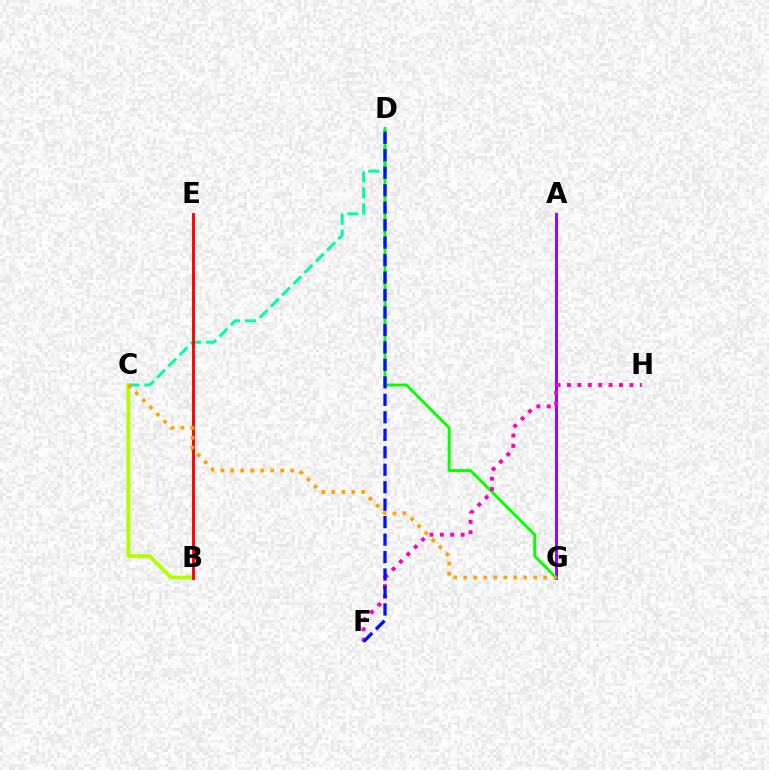{('A', 'G'): [{'color': '#00b5ff', 'line_style': 'dotted', 'thickness': 1.83}, {'color': '#9b00ff', 'line_style': 'solid', 'thickness': 2.11}], ('C', 'D'): [{'color': '#00ff9d', 'line_style': 'dashed', 'thickness': 2.16}], ('B', 'C'): [{'color': '#b3ff00', 'line_style': 'solid', 'thickness': 2.78}], ('D', 'G'): [{'color': '#08ff00', 'line_style': 'solid', 'thickness': 2.09}], ('B', 'E'): [{'color': '#ff0000', 'line_style': 'solid', 'thickness': 2.09}], ('C', 'G'): [{'color': '#ffa500', 'line_style': 'dotted', 'thickness': 2.72}], ('F', 'H'): [{'color': '#ff00bd', 'line_style': 'dotted', 'thickness': 2.83}], ('D', 'F'): [{'color': '#0010ff', 'line_style': 'dashed', 'thickness': 2.37}]}